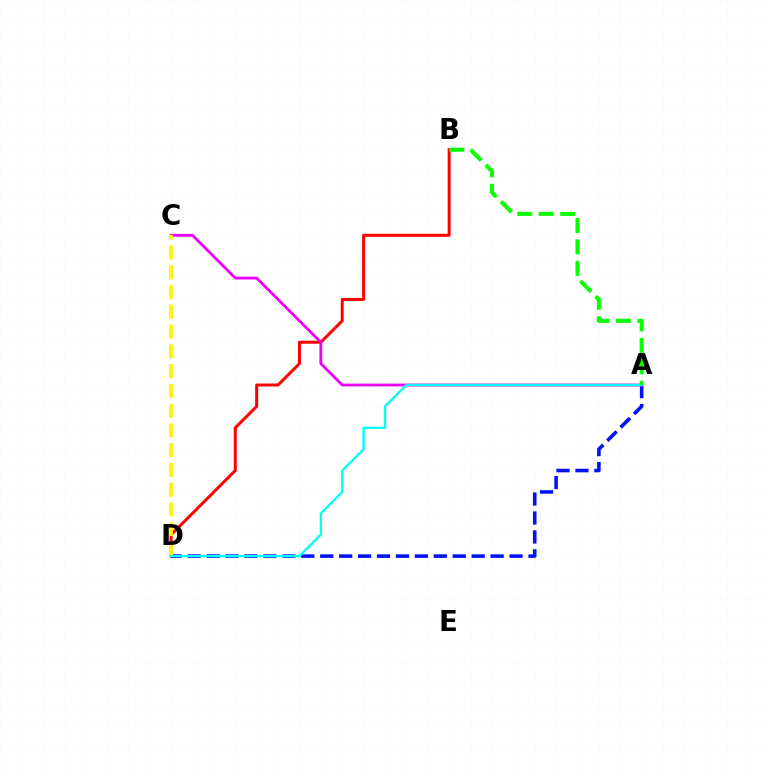{('B', 'D'): [{'color': '#ff0000', 'line_style': 'solid', 'thickness': 2.15}], ('A', 'D'): [{'color': '#0010ff', 'line_style': 'dashed', 'thickness': 2.57}, {'color': '#00fff6', 'line_style': 'solid', 'thickness': 1.68}], ('A', 'C'): [{'color': '#ee00ff', 'line_style': 'solid', 'thickness': 2.02}], ('C', 'D'): [{'color': '#fcf500', 'line_style': 'dashed', 'thickness': 2.69}], ('A', 'B'): [{'color': '#08ff00', 'line_style': 'dashed', 'thickness': 2.91}]}